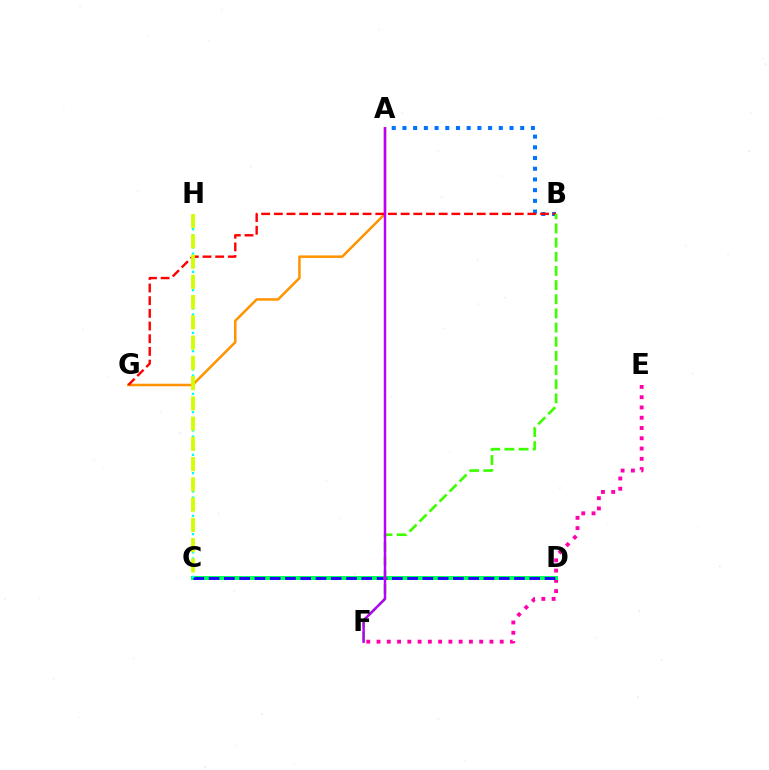{('A', 'B'): [{'color': '#0074ff', 'line_style': 'dotted', 'thickness': 2.91}], ('E', 'F'): [{'color': '#ff00ac', 'line_style': 'dotted', 'thickness': 2.79}], ('A', 'G'): [{'color': '#ff9400', 'line_style': 'solid', 'thickness': 1.82}], ('C', 'D'): [{'color': '#00ff5c', 'line_style': 'solid', 'thickness': 2.88}, {'color': '#2500ff', 'line_style': 'dashed', 'thickness': 2.07}], ('B', 'G'): [{'color': '#ff0000', 'line_style': 'dashed', 'thickness': 1.72}], ('B', 'F'): [{'color': '#3dff00', 'line_style': 'dashed', 'thickness': 1.92}], ('A', 'F'): [{'color': '#b900ff', 'line_style': 'solid', 'thickness': 1.77}], ('C', 'H'): [{'color': '#00fff6', 'line_style': 'dotted', 'thickness': 1.66}, {'color': '#d1ff00', 'line_style': 'dashed', 'thickness': 2.75}]}